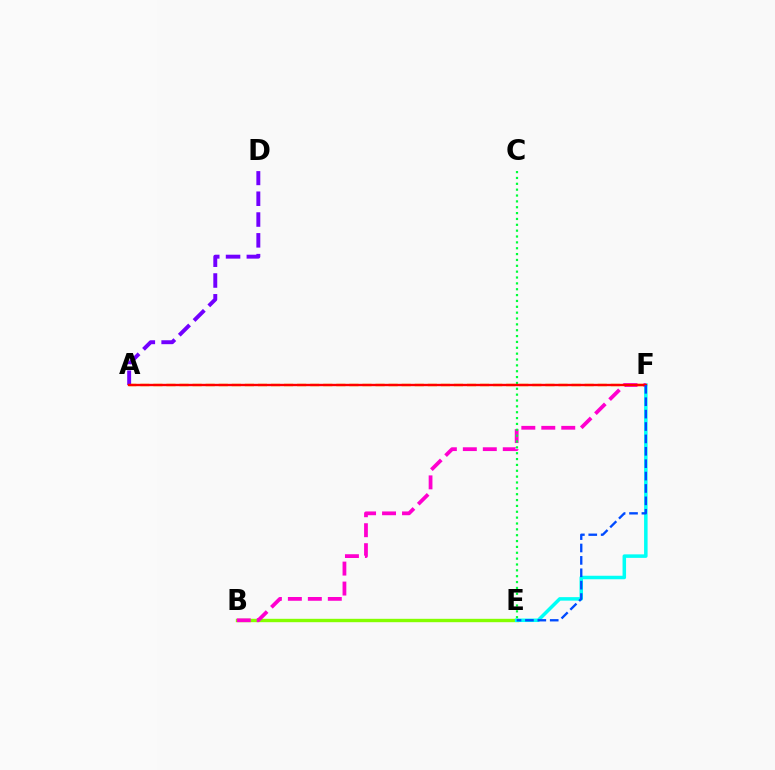{('A', 'F'): [{'color': '#ffbd00', 'line_style': 'dashed', 'thickness': 1.78}, {'color': '#ff0000', 'line_style': 'solid', 'thickness': 1.7}], ('B', 'E'): [{'color': '#84ff00', 'line_style': 'solid', 'thickness': 2.44}], ('E', 'F'): [{'color': '#00fff6', 'line_style': 'solid', 'thickness': 2.53}, {'color': '#004bff', 'line_style': 'dashed', 'thickness': 1.68}], ('B', 'F'): [{'color': '#ff00cf', 'line_style': 'dashed', 'thickness': 2.71}], ('A', 'D'): [{'color': '#7200ff', 'line_style': 'dashed', 'thickness': 2.83}], ('C', 'E'): [{'color': '#00ff39', 'line_style': 'dotted', 'thickness': 1.59}]}